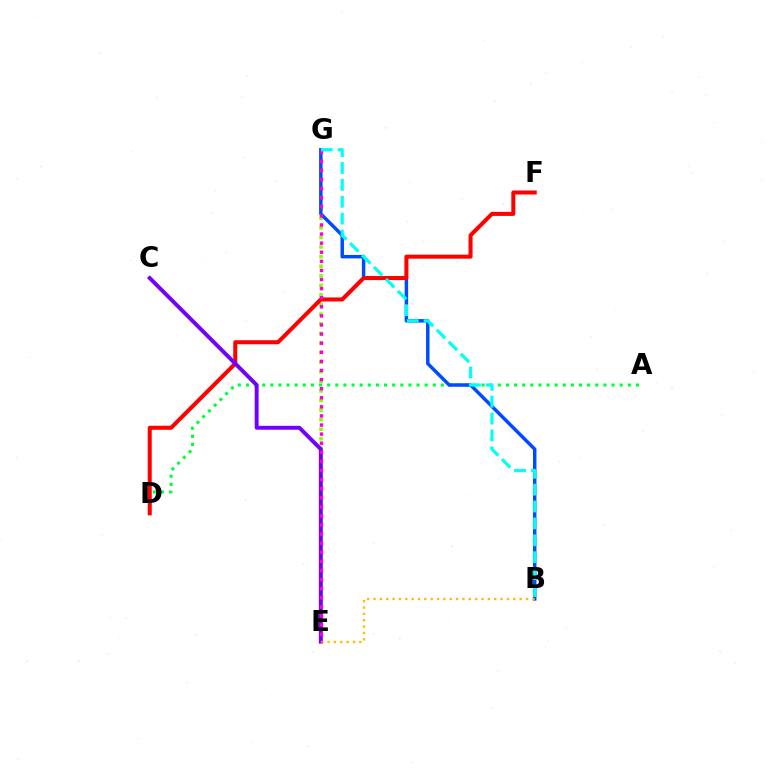{('E', 'G'): [{'color': '#84ff00', 'line_style': 'dotted', 'thickness': 2.61}, {'color': '#ff00cf', 'line_style': 'dotted', 'thickness': 2.47}], ('A', 'D'): [{'color': '#00ff39', 'line_style': 'dotted', 'thickness': 2.21}], ('B', 'G'): [{'color': '#004bff', 'line_style': 'solid', 'thickness': 2.5}, {'color': '#00fff6', 'line_style': 'dashed', 'thickness': 2.29}], ('D', 'F'): [{'color': '#ff0000', 'line_style': 'solid', 'thickness': 2.9}], ('C', 'E'): [{'color': '#7200ff', 'line_style': 'solid', 'thickness': 2.83}], ('B', 'E'): [{'color': '#ffbd00', 'line_style': 'dotted', 'thickness': 1.73}]}